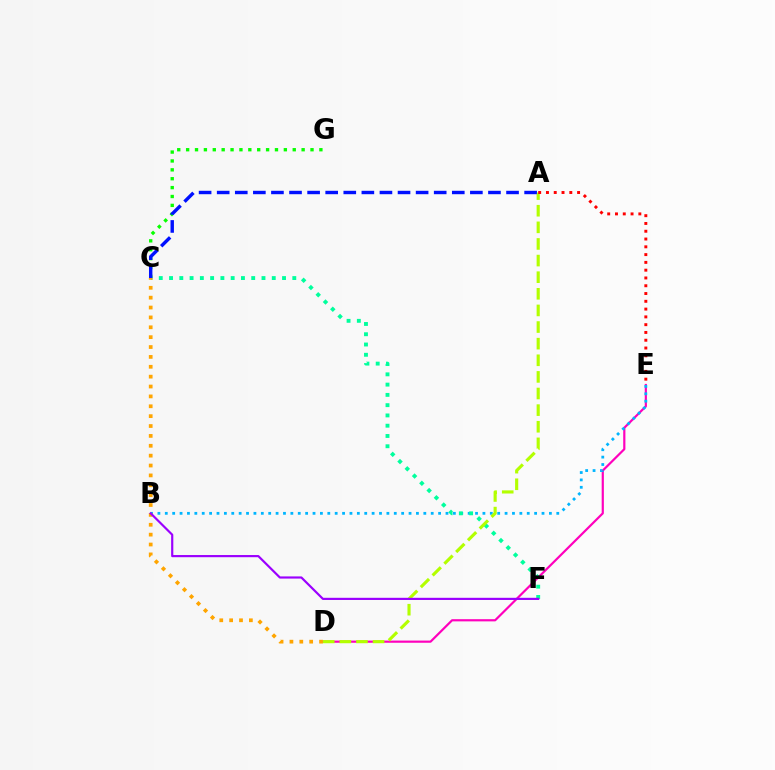{('D', 'E'): [{'color': '#ff00bd', 'line_style': 'solid', 'thickness': 1.58}], ('C', 'G'): [{'color': '#08ff00', 'line_style': 'dotted', 'thickness': 2.41}], ('B', 'E'): [{'color': '#00b5ff', 'line_style': 'dotted', 'thickness': 2.01}], ('C', 'F'): [{'color': '#00ff9d', 'line_style': 'dotted', 'thickness': 2.79}], ('C', 'D'): [{'color': '#ffa500', 'line_style': 'dotted', 'thickness': 2.68}], ('A', 'D'): [{'color': '#b3ff00', 'line_style': 'dashed', 'thickness': 2.26}], ('A', 'E'): [{'color': '#ff0000', 'line_style': 'dotted', 'thickness': 2.12}], ('A', 'C'): [{'color': '#0010ff', 'line_style': 'dashed', 'thickness': 2.46}], ('B', 'F'): [{'color': '#9b00ff', 'line_style': 'solid', 'thickness': 1.57}]}